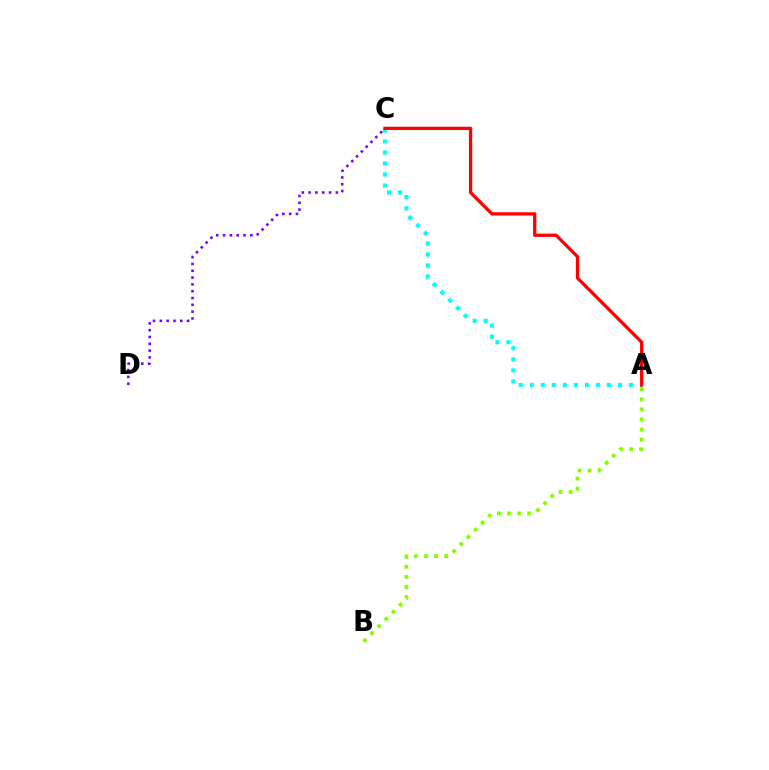{('C', 'D'): [{'color': '#7200ff', 'line_style': 'dotted', 'thickness': 1.85}], ('A', 'B'): [{'color': '#84ff00', 'line_style': 'dotted', 'thickness': 2.74}], ('A', 'C'): [{'color': '#00fff6', 'line_style': 'dotted', 'thickness': 2.99}, {'color': '#ff0000', 'line_style': 'solid', 'thickness': 2.36}]}